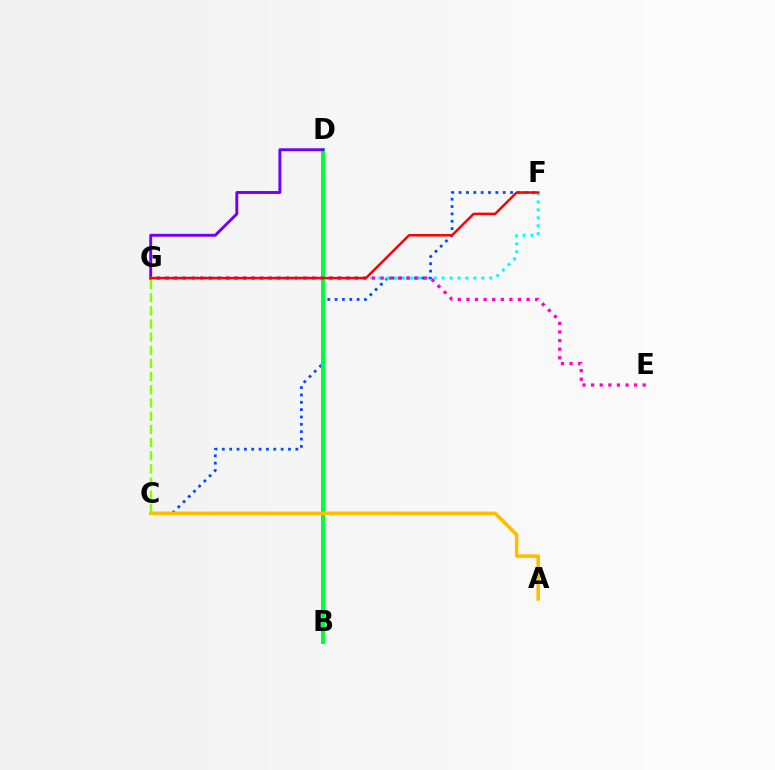{('C', 'F'): [{'color': '#004bff', 'line_style': 'dotted', 'thickness': 2.0}], ('B', 'D'): [{'color': '#00ff39', 'line_style': 'solid', 'thickness': 2.89}], ('D', 'G'): [{'color': '#7200ff', 'line_style': 'solid', 'thickness': 2.1}], ('A', 'C'): [{'color': '#ffbd00', 'line_style': 'solid', 'thickness': 2.56}], ('C', 'G'): [{'color': '#84ff00', 'line_style': 'dashed', 'thickness': 1.79}], ('F', 'G'): [{'color': '#00fff6', 'line_style': 'dotted', 'thickness': 2.15}, {'color': '#ff0000', 'line_style': 'solid', 'thickness': 1.8}], ('E', 'G'): [{'color': '#ff00cf', 'line_style': 'dotted', 'thickness': 2.34}]}